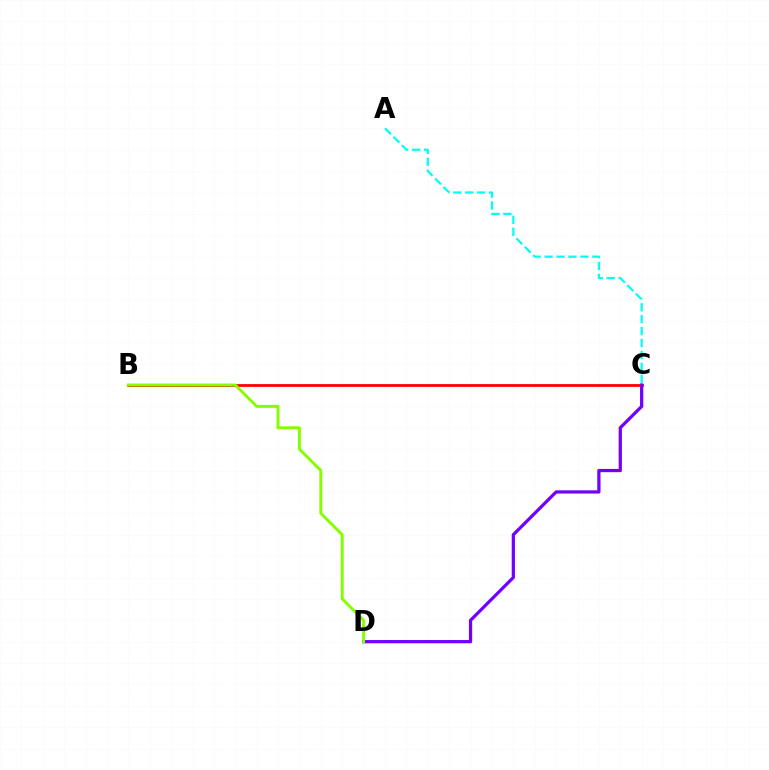{('B', 'C'): [{'color': '#ff0000', 'line_style': 'solid', 'thickness': 2.01}], ('C', 'D'): [{'color': '#7200ff', 'line_style': 'solid', 'thickness': 2.34}], ('B', 'D'): [{'color': '#84ff00', 'line_style': 'solid', 'thickness': 2.11}], ('A', 'C'): [{'color': '#00fff6', 'line_style': 'dashed', 'thickness': 1.62}]}